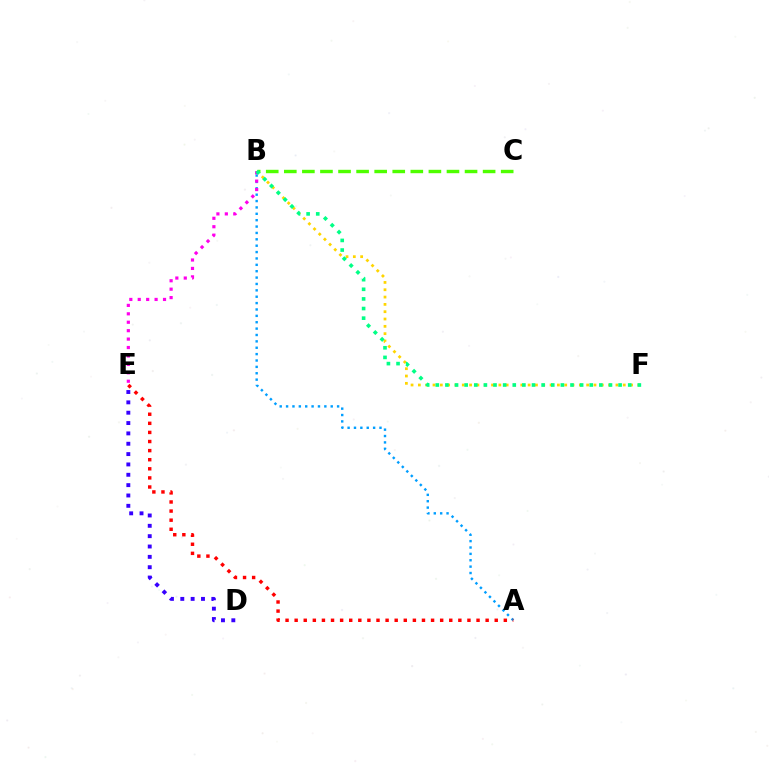{('D', 'E'): [{'color': '#3700ff', 'line_style': 'dotted', 'thickness': 2.81}], ('B', 'C'): [{'color': '#4fff00', 'line_style': 'dashed', 'thickness': 2.46}], ('A', 'B'): [{'color': '#009eff', 'line_style': 'dotted', 'thickness': 1.73}], ('B', 'F'): [{'color': '#ffd500', 'line_style': 'dotted', 'thickness': 1.99}, {'color': '#00ff86', 'line_style': 'dotted', 'thickness': 2.61}], ('B', 'E'): [{'color': '#ff00ed', 'line_style': 'dotted', 'thickness': 2.29}], ('A', 'E'): [{'color': '#ff0000', 'line_style': 'dotted', 'thickness': 2.47}]}